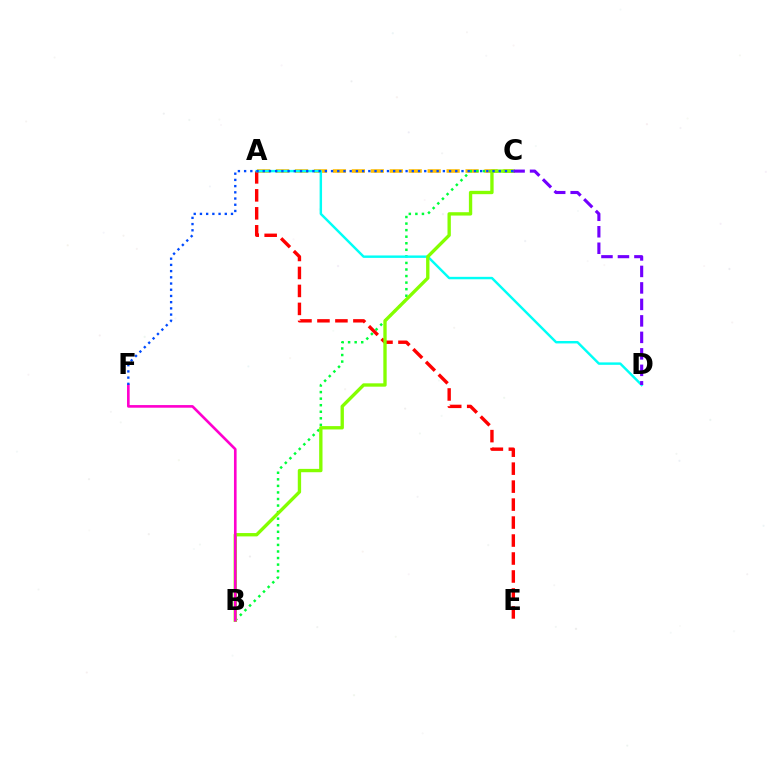{('A', 'C'): [{'color': '#ffbd00', 'line_style': 'dashed', 'thickness': 2.57}], ('B', 'C'): [{'color': '#00ff39', 'line_style': 'dotted', 'thickness': 1.78}, {'color': '#84ff00', 'line_style': 'solid', 'thickness': 2.41}], ('A', 'E'): [{'color': '#ff0000', 'line_style': 'dashed', 'thickness': 2.44}], ('A', 'D'): [{'color': '#00fff6', 'line_style': 'solid', 'thickness': 1.75}], ('B', 'F'): [{'color': '#ff00cf', 'line_style': 'solid', 'thickness': 1.9}], ('C', 'D'): [{'color': '#7200ff', 'line_style': 'dashed', 'thickness': 2.24}], ('C', 'F'): [{'color': '#004bff', 'line_style': 'dotted', 'thickness': 1.69}]}